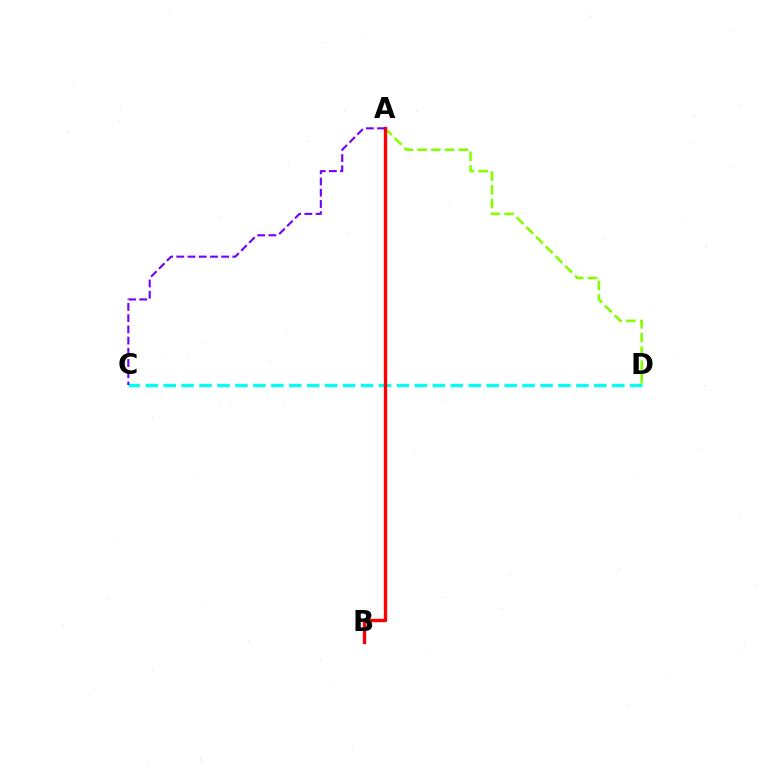{('C', 'D'): [{'color': '#00fff6', 'line_style': 'dashed', 'thickness': 2.44}], ('A', 'D'): [{'color': '#84ff00', 'line_style': 'dashed', 'thickness': 1.87}], ('A', 'B'): [{'color': '#ff0000', 'line_style': 'solid', 'thickness': 2.42}], ('A', 'C'): [{'color': '#7200ff', 'line_style': 'dashed', 'thickness': 1.52}]}